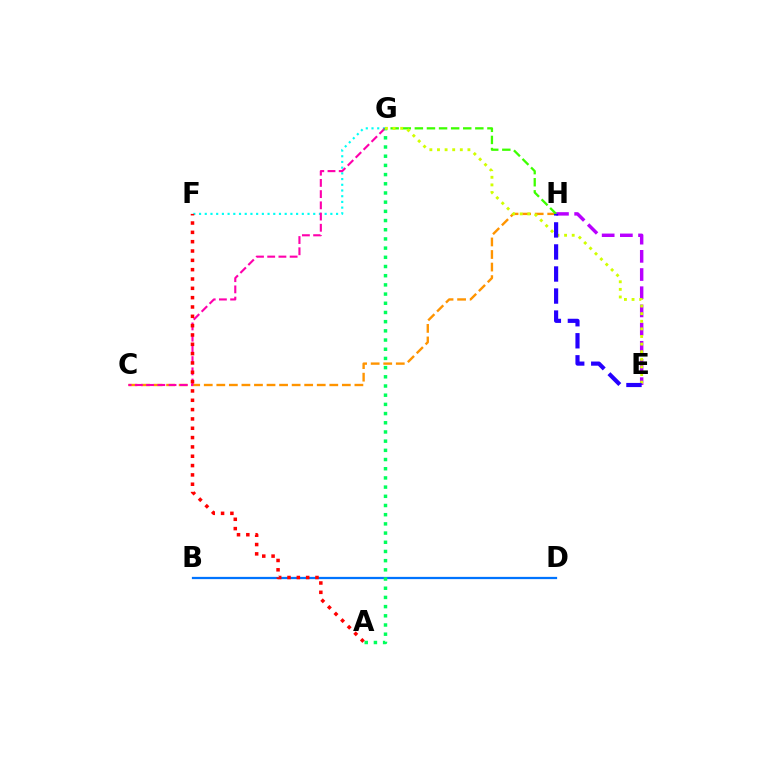{('C', 'H'): [{'color': '#ff9400', 'line_style': 'dashed', 'thickness': 1.71}], ('B', 'D'): [{'color': '#0074ff', 'line_style': 'solid', 'thickness': 1.62}], ('F', 'G'): [{'color': '#00fff6', 'line_style': 'dotted', 'thickness': 1.55}], ('C', 'G'): [{'color': '#ff00ac', 'line_style': 'dashed', 'thickness': 1.52}], ('E', 'H'): [{'color': '#b900ff', 'line_style': 'dashed', 'thickness': 2.47}, {'color': '#2500ff', 'line_style': 'dashed', 'thickness': 2.99}], ('G', 'H'): [{'color': '#3dff00', 'line_style': 'dashed', 'thickness': 1.64}], ('A', 'F'): [{'color': '#ff0000', 'line_style': 'dotted', 'thickness': 2.53}], ('A', 'G'): [{'color': '#00ff5c', 'line_style': 'dotted', 'thickness': 2.5}], ('E', 'G'): [{'color': '#d1ff00', 'line_style': 'dotted', 'thickness': 2.07}]}